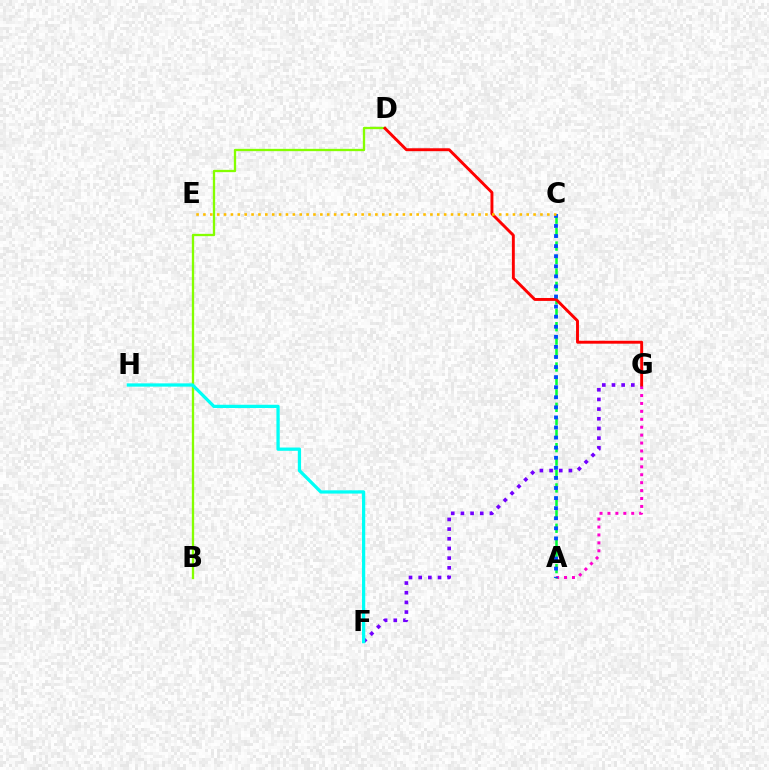{('A', 'G'): [{'color': '#ff00cf', 'line_style': 'dotted', 'thickness': 2.15}], ('F', 'G'): [{'color': '#7200ff', 'line_style': 'dotted', 'thickness': 2.63}], ('A', 'C'): [{'color': '#00ff39', 'line_style': 'dashed', 'thickness': 1.83}, {'color': '#004bff', 'line_style': 'dotted', 'thickness': 2.74}], ('B', 'D'): [{'color': '#84ff00', 'line_style': 'solid', 'thickness': 1.66}], ('D', 'G'): [{'color': '#ff0000', 'line_style': 'solid', 'thickness': 2.1}], ('F', 'H'): [{'color': '#00fff6', 'line_style': 'solid', 'thickness': 2.35}], ('C', 'E'): [{'color': '#ffbd00', 'line_style': 'dotted', 'thickness': 1.87}]}